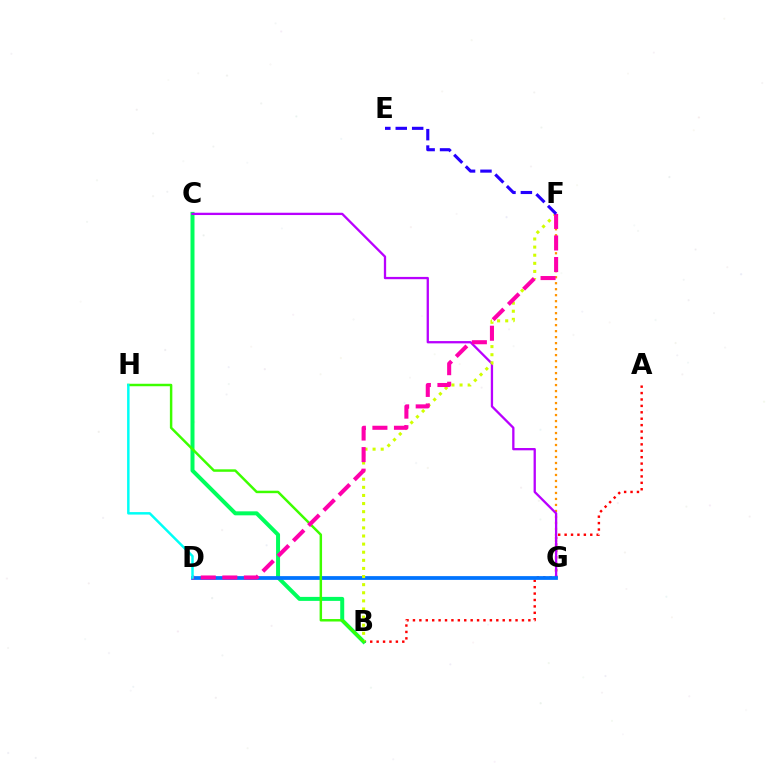{('A', 'B'): [{'color': '#ff0000', 'line_style': 'dotted', 'thickness': 1.74}], ('F', 'G'): [{'color': '#ff9400', 'line_style': 'dotted', 'thickness': 1.63}], ('B', 'C'): [{'color': '#00ff5c', 'line_style': 'solid', 'thickness': 2.88}], ('C', 'G'): [{'color': '#b900ff', 'line_style': 'solid', 'thickness': 1.65}], ('D', 'G'): [{'color': '#0074ff', 'line_style': 'solid', 'thickness': 2.7}], ('B', 'F'): [{'color': '#d1ff00', 'line_style': 'dotted', 'thickness': 2.2}], ('B', 'H'): [{'color': '#3dff00', 'line_style': 'solid', 'thickness': 1.78}], ('D', 'F'): [{'color': '#ff00ac', 'line_style': 'dashed', 'thickness': 2.93}], ('E', 'F'): [{'color': '#2500ff', 'line_style': 'dashed', 'thickness': 2.23}], ('D', 'H'): [{'color': '#00fff6', 'line_style': 'solid', 'thickness': 1.78}]}